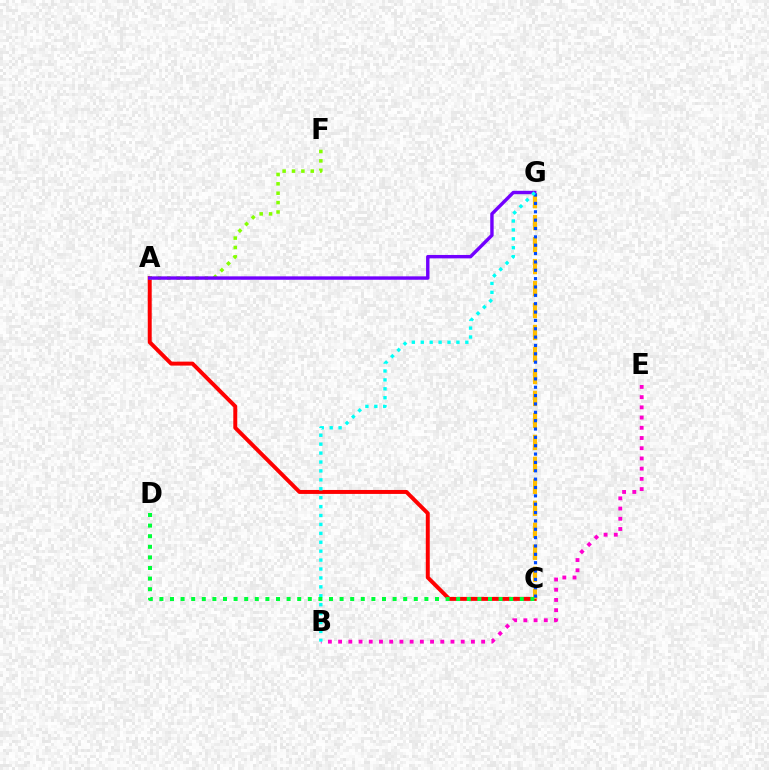{('A', 'C'): [{'color': '#ff0000', 'line_style': 'solid', 'thickness': 2.85}], ('C', 'G'): [{'color': '#ffbd00', 'line_style': 'dashed', 'thickness': 2.98}, {'color': '#004bff', 'line_style': 'dotted', 'thickness': 2.27}], ('A', 'F'): [{'color': '#84ff00', 'line_style': 'dotted', 'thickness': 2.55}], ('A', 'G'): [{'color': '#7200ff', 'line_style': 'solid', 'thickness': 2.45}], ('B', 'E'): [{'color': '#ff00cf', 'line_style': 'dotted', 'thickness': 2.78}], ('B', 'G'): [{'color': '#00fff6', 'line_style': 'dotted', 'thickness': 2.42}], ('C', 'D'): [{'color': '#00ff39', 'line_style': 'dotted', 'thickness': 2.88}]}